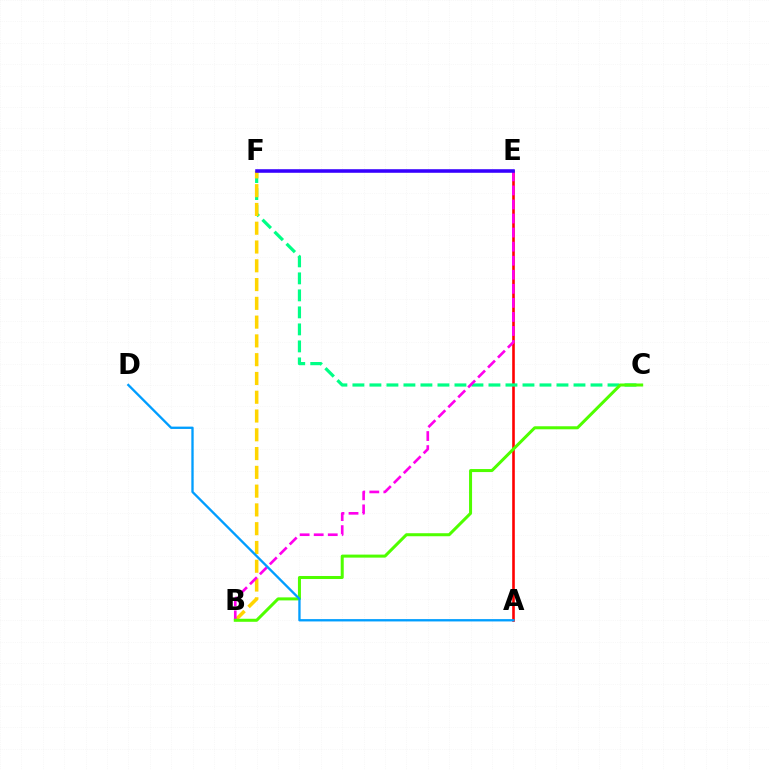{('A', 'E'): [{'color': '#ff0000', 'line_style': 'solid', 'thickness': 1.88}], ('C', 'F'): [{'color': '#00ff86', 'line_style': 'dashed', 'thickness': 2.31}], ('B', 'F'): [{'color': '#ffd500', 'line_style': 'dashed', 'thickness': 2.55}], ('B', 'E'): [{'color': '#ff00ed', 'line_style': 'dashed', 'thickness': 1.91}], ('E', 'F'): [{'color': '#3700ff', 'line_style': 'solid', 'thickness': 2.56}], ('B', 'C'): [{'color': '#4fff00', 'line_style': 'solid', 'thickness': 2.18}], ('A', 'D'): [{'color': '#009eff', 'line_style': 'solid', 'thickness': 1.68}]}